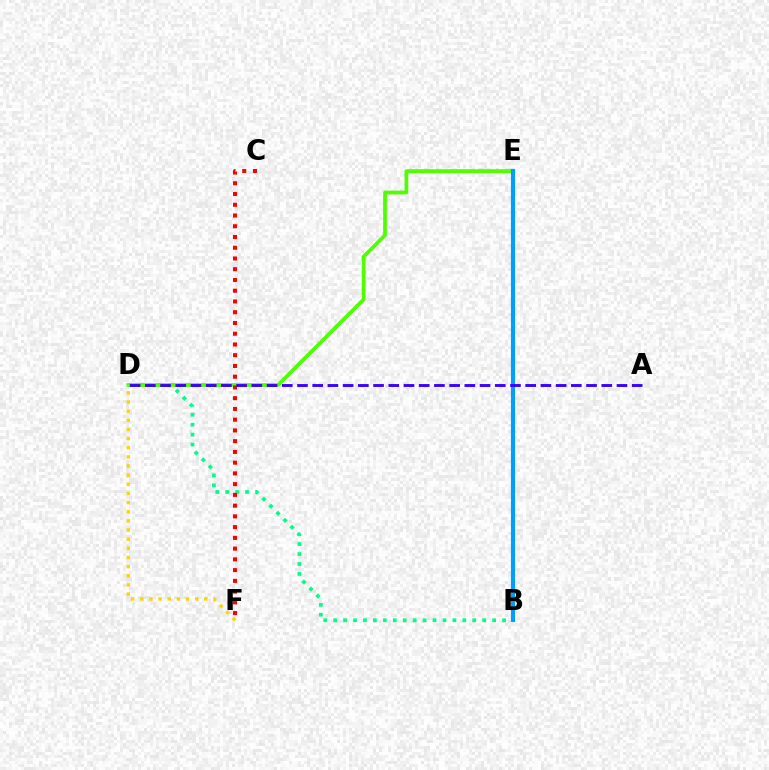{('B', 'D'): [{'color': '#00ff86', 'line_style': 'dotted', 'thickness': 2.7}], ('D', 'E'): [{'color': '#4fff00', 'line_style': 'solid', 'thickness': 2.7}], ('B', 'E'): [{'color': '#ff00ed', 'line_style': 'dotted', 'thickness': 2.04}, {'color': '#009eff', 'line_style': 'solid', 'thickness': 2.97}], ('C', 'F'): [{'color': '#ff0000', 'line_style': 'dotted', 'thickness': 2.92}], ('A', 'D'): [{'color': '#3700ff', 'line_style': 'dashed', 'thickness': 2.07}], ('D', 'F'): [{'color': '#ffd500', 'line_style': 'dotted', 'thickness': 2.48}]}